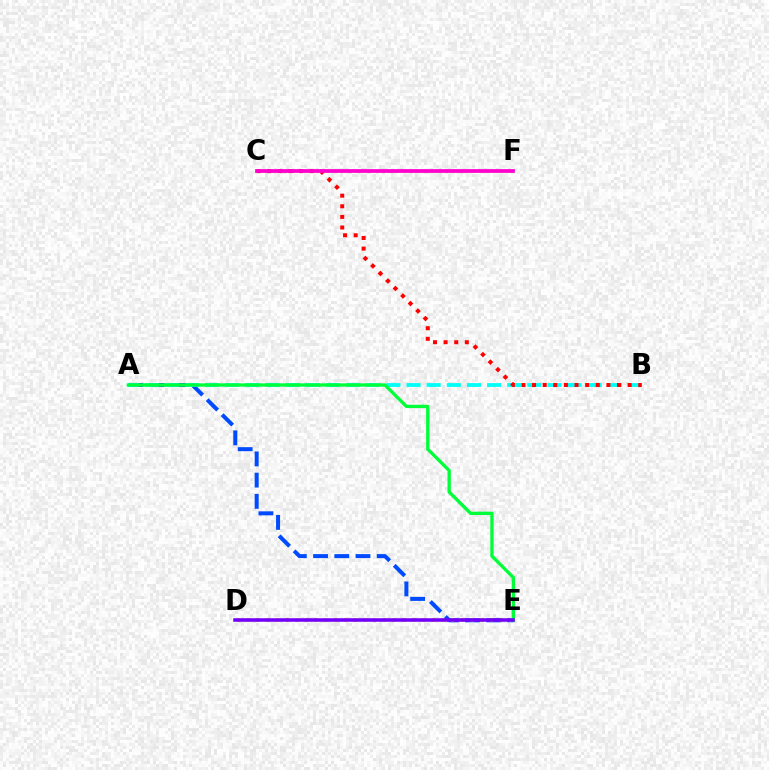{('A', 'E'): [{'color': '#004bff', 'line_style': 'dashed', 'thickness': 2.88}, {'color': '#00ff39', 'line_style': 'solid', 'thickness': 2.39}], ('C', 'F'): [{'color': '#84ff00', 'line_style': 'dotted', 'thickness': 1.89}, {'color': '#ff00cf', 'line_style': 'solid', 'thickness': 2.69}], ('A', 'B'): [{'color': '#00fff6', 'line_style': 'dashed', 'thickness': 2.73}], ('B', 'C'): [{'color': '#ff0000', 'line_style': 'dotted', 'thickness': 2.88}], ('D', 'E'): [{'color': '#ffbd00', 'line_style': 'dotted', 'thickness': 2.65}, {'color': '#7200ff', 'line_style': 'solid', 'thickness': 2.55}]}